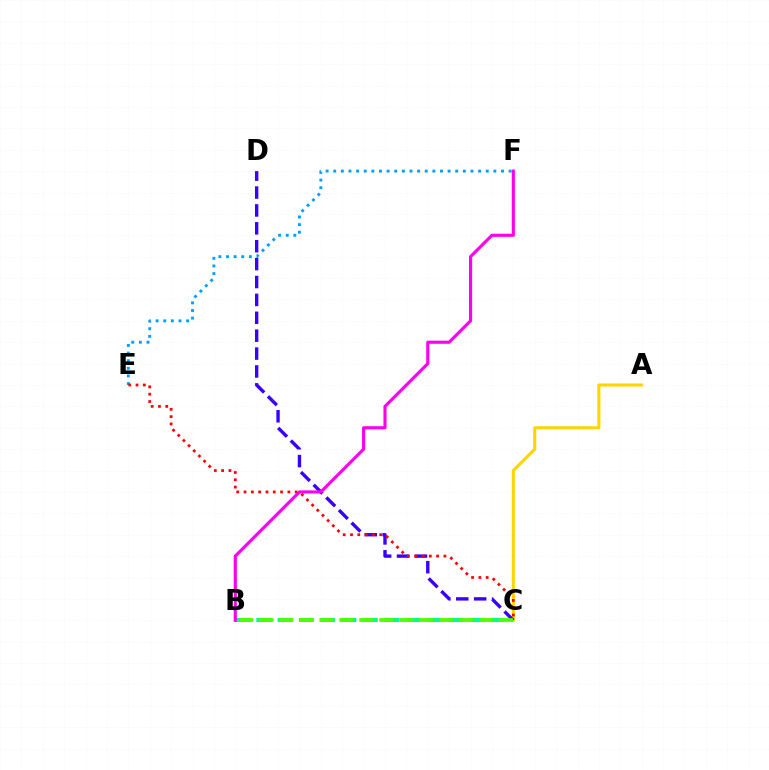{('A', 'C'): [{'color': '#ffd500', 'line_style': 'solid', 'thickness': 2.22}], ('B', 'C'): [{'color': '#00ff86', 'line_style': 'dashed', 'thickness': 2.89}, {'color': '#4fff00', 'line_style': 'dashed', 'thickness': 2.71}], ('E', 'F'): [{'color': '#009eff', 'line_style': 'dotted', 'thickness': 2.07}], ('C', 'D'): [{'color': '#3700ff', 'line_style': 'dashed', 'thickness': 2.43}], ('C', 'E'): [{'color': '#ff0000', 'line_style': 'dotted', 'thickness': 1.98}], ('B', 'F'): [{'color': '#ff00ed', 'line_style': 'solid', 'thickness': 2.25}]}